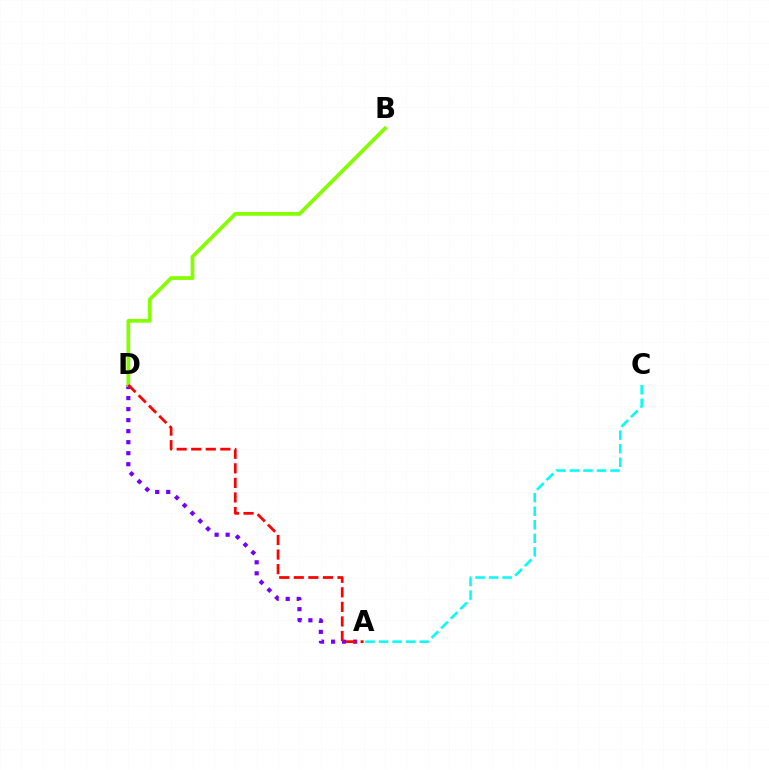{('A', 'D'): [{'color': '#7200ff', 'line_style': 'dotted', 'thickness': 2.99}, {'color': '#ff0000', 'line_style': 'dashed', 'thickness': 1.98}], ('B', 'D'): [{'color': '#84ff00', 'line_style': 'solid', 'thickness': 2.68}], ('A', 'C'): [{'color': '#00fff6', 'line_style': 'dashed', 'thickness': 1.84}]}